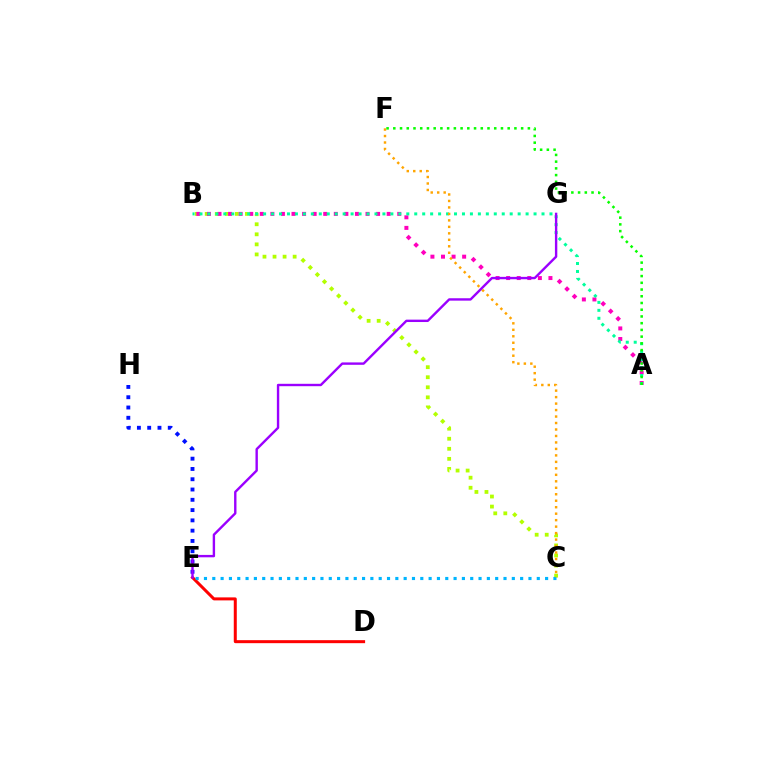{('B', 'C'): [{'color': '#b3ff00', 'line_style': 'dotted', 'thickness': 2.73}], ('D', 'E'): [{'color': '#ff0000', 'line_style': 'solid', 'thickness': 2.16}], ('A', 'B'): [{'color': '#ff00bd', 'line_style': 'dotted', 'thickness': 2.87}, {'color': '#00ff9d', 'line_style': 'dotted', 'thickness': 2.16}], ('E', 'H'): [{'color': '#0010ff', 'line_style': 'dotted', 'thickness': 2.79}], ('C', 'E'): [{'color': '#00b5ff', 'line_style': 'dotted', 'thickness': 2.26}], ('C', 'F'): [{'color': '#ffa500', 'line_style': 'dotted', 'thickness': 1.76}], ('A', 'F'): [{'color': '#08ff00', 'line_style': 'dotted', 'thickness': 1.83}], ('E', 'G'): [{'color': '#9b00ff', 'line_style': 'solid', 'thickness': 1.72}]}